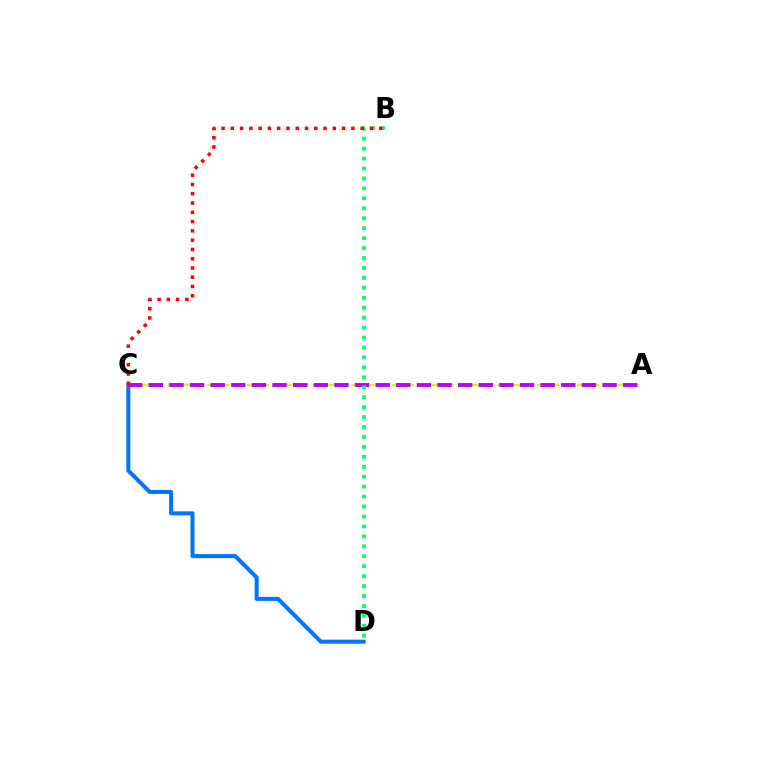{('C', 'D'): [{'color': '#0074ff', 'line_style': 'solid', 'thickness': 2.9}], ('A', 'C'): [{'color': '#d1ff00', 'line_style': 'dashed', 'thickness': 1.79}, {'color': '#b900ff', 'line_style': 'dashed', 'thickness': 2.8}], ('B', 'D'): [{'color': '#00ff5c', 'line_style': 'dotted', 'thickness': 2.7}], ('B', 'C'): [{'color': '#ff0000', 'line_style': 'dotted', 'thickness': 2.52}]}